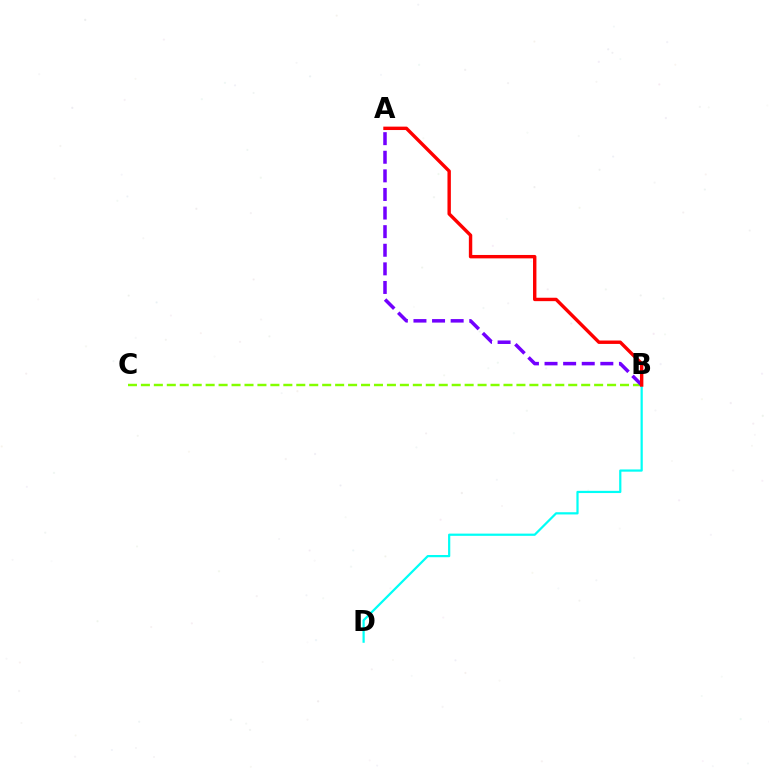{('B', 'C'): [{'color': '#84ff00', 'line_style': 'dashed', 'thickness': 1.76}], ('B', 'D'): [{'color': '#00fff6', 'line_style': 'solid', 'thickness': 1.6}], ('A', 'B'): [{'color': '#7200ff', 'line_style': 'dashed', 'thickness': 2.53}, {'color': '#ff0000', 'line_style': 'solid', 'thickness': 2.45}]}